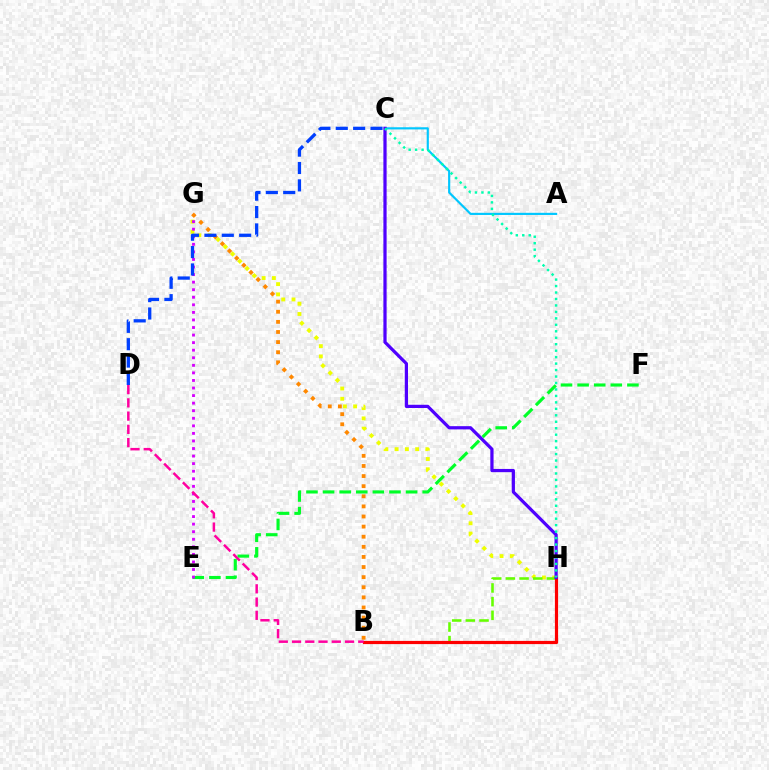{('G', 'H'): [{'color': '#eeff00', 'line_style': 'dotted', 'thickness': 2.79}], ('B', 'H'): [{'color': '#66ff00', 'line_style': 'dashed', 'thickness': 1.86}, {'color': '#ff0000', 'line_style': 'solid', 'thickness': 2.3}], ('E', 'F'): [{'color': '#00ff27', 'line_style': 'dashed', 'thickness': 2.26}], ('E', 'G'): [{'color': '#d600ff', 'line_style': 'dotted', 'thickness': 2.05}], ('B', 'D'): [{'color': '#ff00a0', 'line_style': 'dashed', 'thickness': 1.8}], ('B', 'G'): [{'color': '#ff8800', 'line_style': 'dotted', 'thickness': 2.75}], ('C', 'D'): [{'color': '#003fff', 'line_style': 'dashed', 'thickness': 2.36}], ('A', 'C'): [{'color': '#00c7ff', 'line_style': 'solid', 'thickness': 1.55}], ('C', 'H'): [{'color': '#4f00ff', 'line_style': 'solid', 'thickness': 2.33}, {'color': '#00ffaf', 'line_style': 'dotted', 'thickness': 1.76}]}